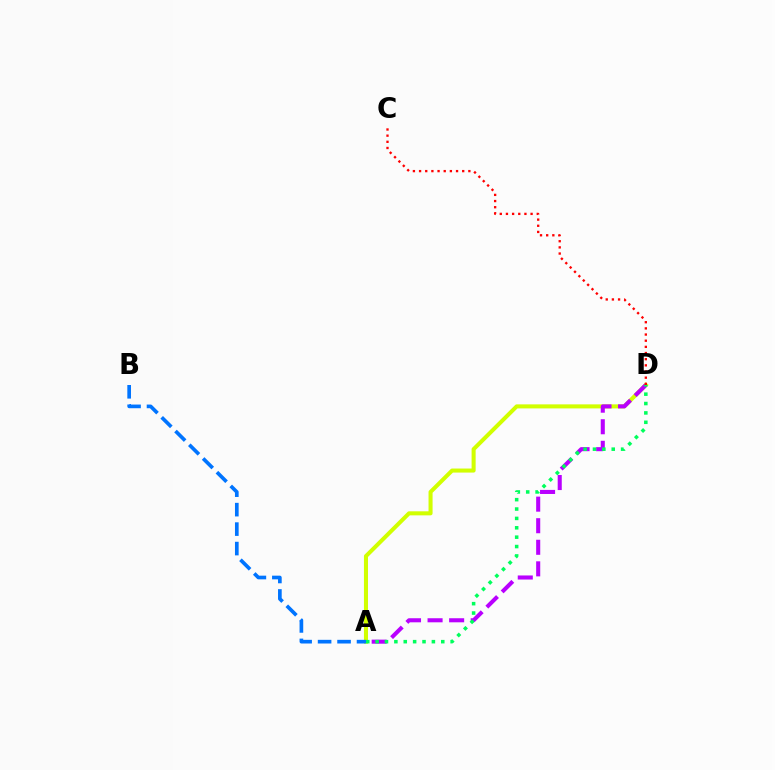{('A', 'D'): [{'color': '#d1ff00', 'line_style': 'solid', 'thickness': 2.91}, {'color': '#b900ff', 'line_style': 'dashed', 'thickness': 2.93}, {'color': '#00ff5c', 'line_style': 'dotted', 'thickness': 2.55}], ('A', 'B'): [{'color': '#0074ff', 'line_style': 'dashed', 'thickness': 2.64}], ('C', 'D'): [{'color': '#ff0000', 'line_style': 'dotted', 'thickness': 1.67}]}